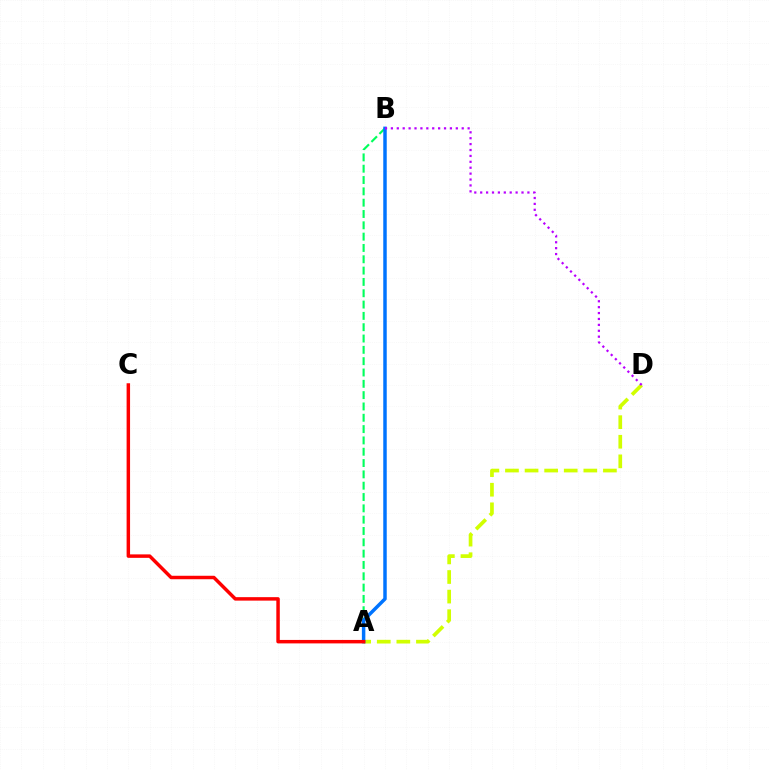{('A', 'D'): [{'color': '#d1ff00', 'line_style': 'dashed', 'thickness': 2.66}], ('A', 'B'): [{'color': '#00ff5c', 'line_style': 'dashed', 'thickness': 1.54}, {'color': '#0074ff', 'line_style': 'solid', 'thickness': 2.5}], ('A', 'C'): [{'color': '#ff0000', 'line_style': 'solid', 'thickness': 2.49}], ('B', 'D'): [{'color': '#b900ff', 'line_style': 'dotted', 'thickness': 1.6}]}